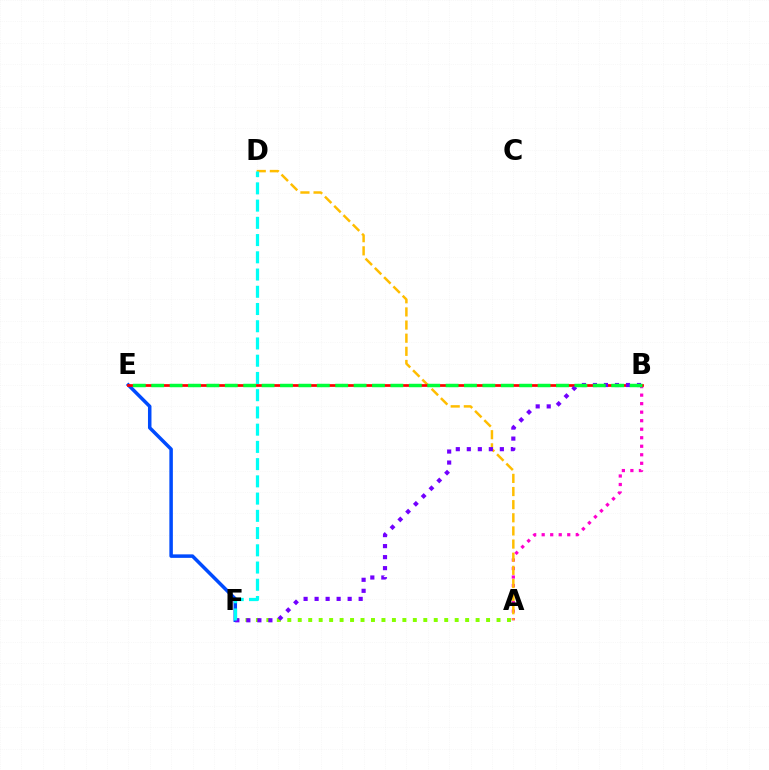{('A', 'B'): [{'color': '#ff00cf', 'line_style': 'dotted', 'thickness': 2.32}], ('A', 'D'): [{'color': '#ffbd00', 'line_style': 'dashed', 'thickness': 1.78}], ('A', 'F'): [{'color': '#84ff00', 'line_style': 'dotted', 'thickness': 2.84}], ('E', 'F'): [{'color': '#004bff', 'line_style': 'solid', 'thickness': 2.52}], ('B', 'E'): [{'color': '#ff0000', 'line_style': 'solid', 'thickness': 1.96}, {'color': '#00ff39', 'line_style': 'dashed', 'thickness': 2.5}], ('B', 'F'): [{'color': '#7200ff', 'line_style': 'dotted', 'thickness': 2.99}], ('D', 'F'): [{'color': '#00fff6', 'line_style': 'dashed', 'thickness': 2.34}]}